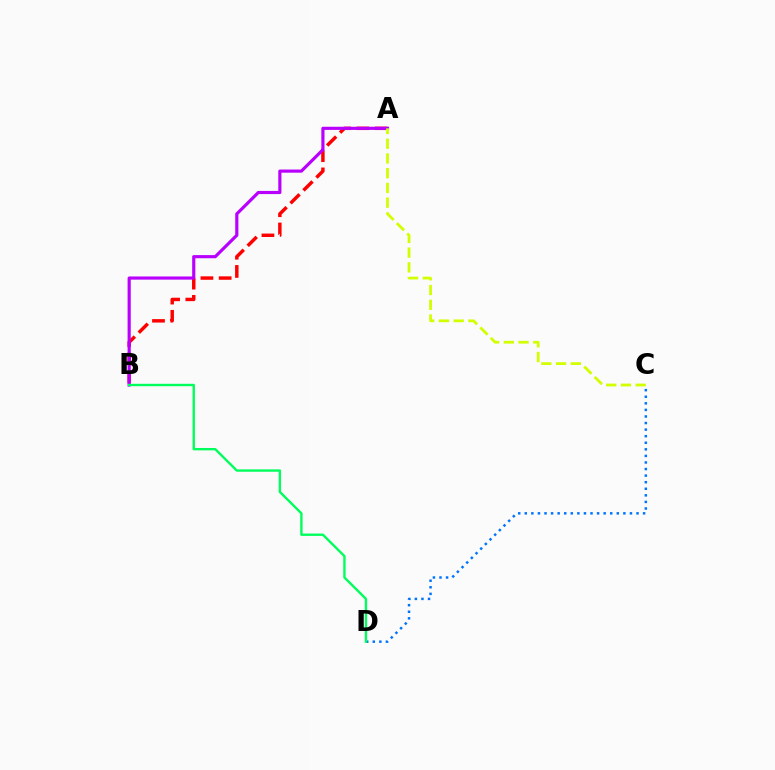{('A', 'B'): [{'color': '#ff0000', 'line_style': 'dashed', 'thickness': 2.48}, {'color': '#b900ff', 'line_style': 'solid', 'thickness': 2.27}], ('C', 'D'): [{'color': '#0074ff', 'line_style': 'dotted', 'thickness': 1.79}], ('A', 'C'): [{'color': '#d1ff00', 'line_style': 'dashed', 'thickness': 2.0}], ('B', 'D'): [{'color': '#00ff5c', 'line_style': 'solid', 'thickness': 1.71}]}